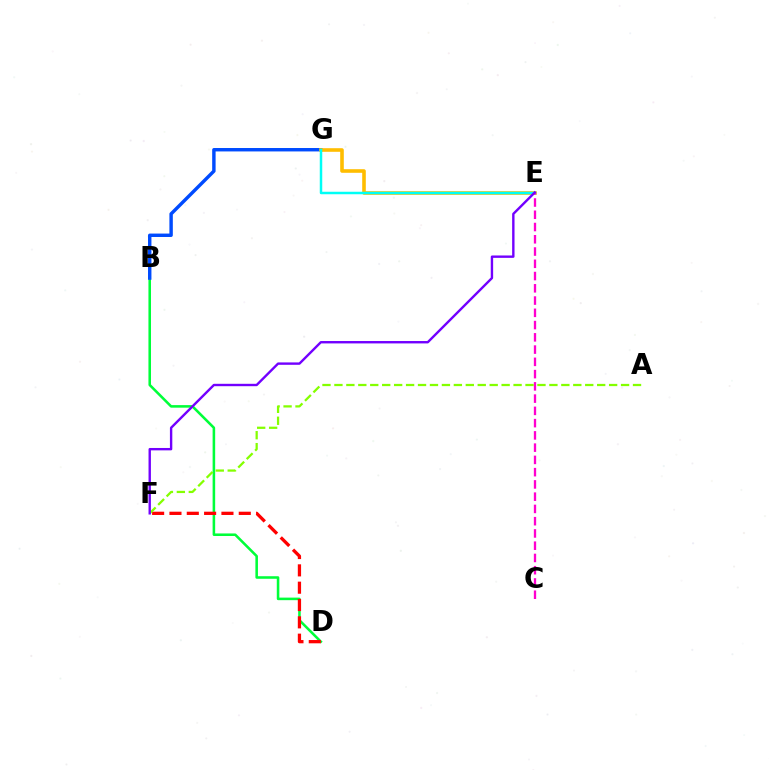{('B', 'D'): [{'color': '#00ff39', 'line_style': 'solid', 'thickness': 1.84}], ('B', 'G'): [{'color': '#004bff', 'line_style': 'solid', 'thickness': 2.47}], ('E', 'G'): [{'color': '#ffbd00', 'line_style': 'solid', 'thickness': 2.59}, {'color': '#00fff6', 'line_style': 'solid', 'thickness': 1.79}], ('C', 'E'): [{'color': '#ff00cf', 'line_style': 'dashed', 'thickness': 1.67}], ('D', 'F'): [{'color': '#ff0000', 'line_style': 'dashed', 'thickness': 2.35}], ('A', 'F'): [{'color': '#84ff00', 'line_style': 'dashed', 'thickness': 1.62}], ('E', 'F'): [{'color': '#7200ff', 'line_style': 'solid', 'thickness': 1.72}]}